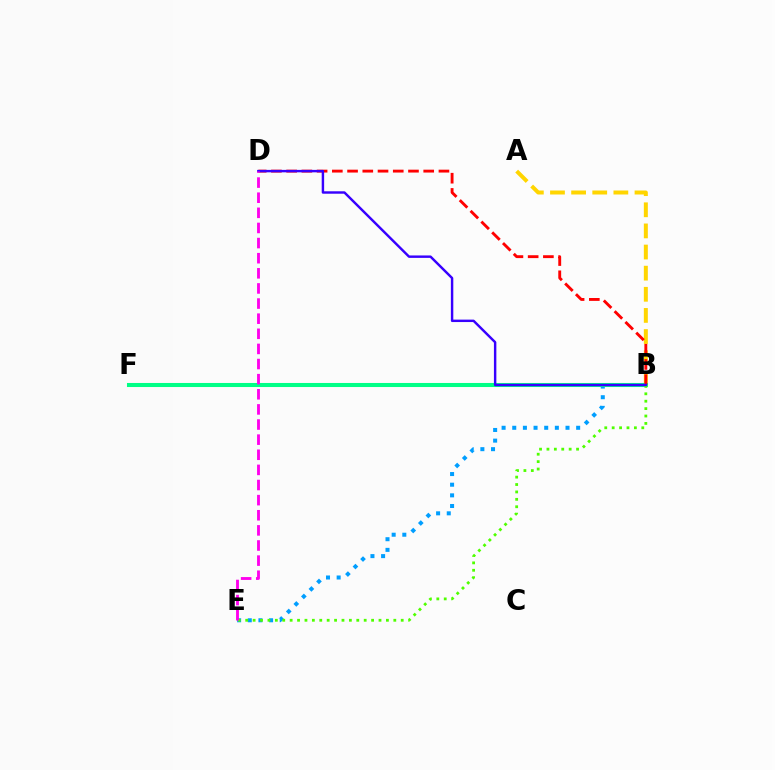{('B', 'E'): [{'color': '#009eff', 'line_style': 'dotted', 'thickness': 2.89}, {'color': '#4fff00', 'line_style': 'dotted', 'thickness': 2.01}], ('A', 'B'): [{'color': '#ffd500', 'line_style': 'dashed', 'thickness': 2.87}], ('B', 'F'): [{'color': '#00ff86', 'line_style': 'solid', 'thickness': 2.92}], ('B', 'D'): [{'color': '#ff0000', 'line_style': 'dashed', 'thickness': 2.07}, {'color': '#3700ff', 'line_style': 'solid', 'thickness': 1.75}], ('D', 'E'): [{'color': '#ff00ed', 'line_style': 'dashed', 'thickness': 2.05}]}